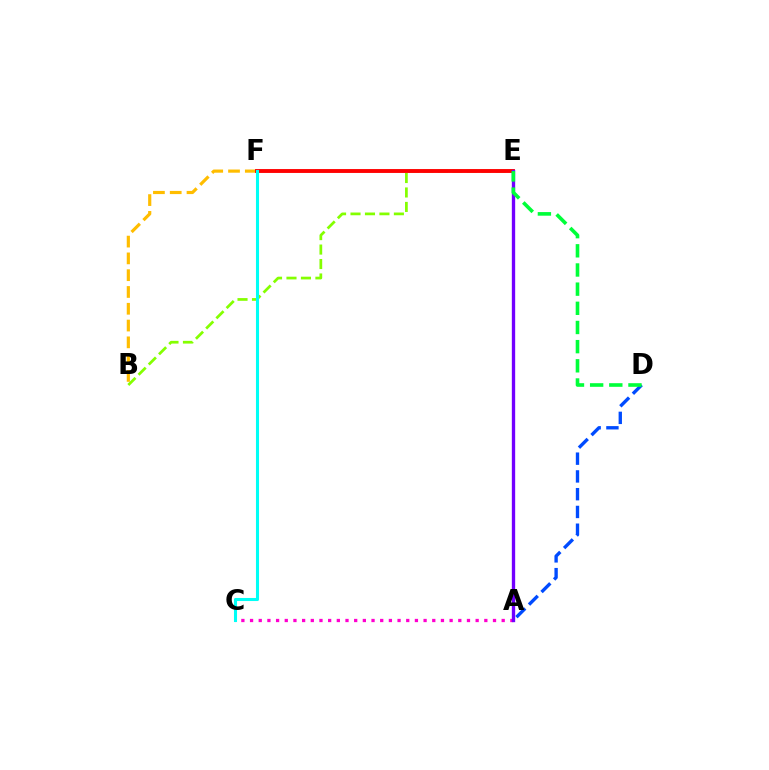{('B', 'E'): [{'color': '#84ff00', 'line_style': 'dashed', 'thickness': 1.96}], ('A', 'C'): [{'color': '#ff00cf', 'line_style': 'dotted', 'thickness': 2.36}], ('A', 'D'): [{'color': '#004bff', 'line_style': 'dashed', 'thickness': 2.41}], ('B', 'F'): [{'color': '#ffbd00', 'line_style': 'dashed', 'thickness': 2.28}], ('E', 'F'): [{'color': '#ff0000', 'line_style': 'solid', 'thickness': 2.8}], ('A', 'E'): [{'color': '#7200ff', 'line_style': 'solid', 'thickness': 2.4}], ('C', 'F'): [{'color': '#00fff6', 'line_style': 'solid', 'thickness': 2.21}], ('D', 'E'): [{'color': '#00ff39', 'line_style': 'dashed', 'thickness': 2.6}]}